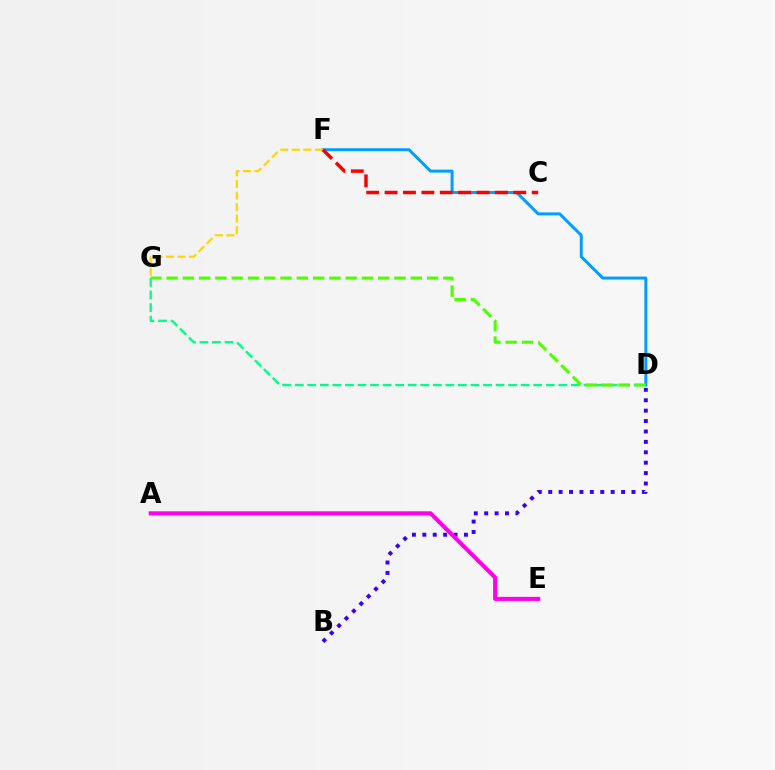{('D', 'G'): [{'color': '#00ff86', 'line_style': 'dashed', 'thickness': 1.71}, {'color': '#4fff00', 'line_style': 'dashed', 'thickness': 2.21}], ('D', 'F'): [{'color': '#009eff', 'line_style': 'solid', 'thickness': 2.14}], ('B', 'D'): [{'color': '#3700ff', 'line_style': 'dotted', 'thickness': 2.83}], ('A', 'E'): [{'color': '#ff00ed', 'line_style': 'solid', 'thickness': 2.93}], ('F', 'G'): [{'color': '#ffd500', 'line_style': 'dashed', 'thickness': 1.57}], ('C', 'F'): [{'color': '#ff0000', 'line_style': 'dashed', 'thickness': 2.5}]}